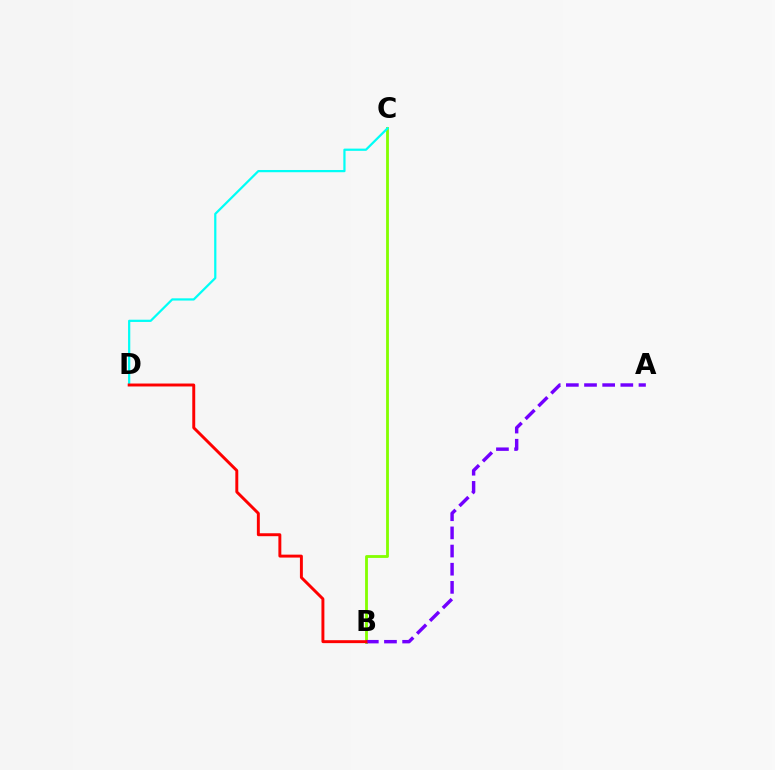{('B', 'C'): [{'color': '#84ff00', 'line_style': 'solid', 'thickness': 2.04}], ('A', 'B'): [{'color': '#7200ff', 'line_style': 'dashed', 'thickness': 2.47}], ('C', 'D'): [{'color': '#00fff6', 'line_style': 'solid', 'thickness': 1.61}], ('B', 'D'): [{'color': '#ff0000', 'line_style': 'solid', 'thickness': 2.11}]}